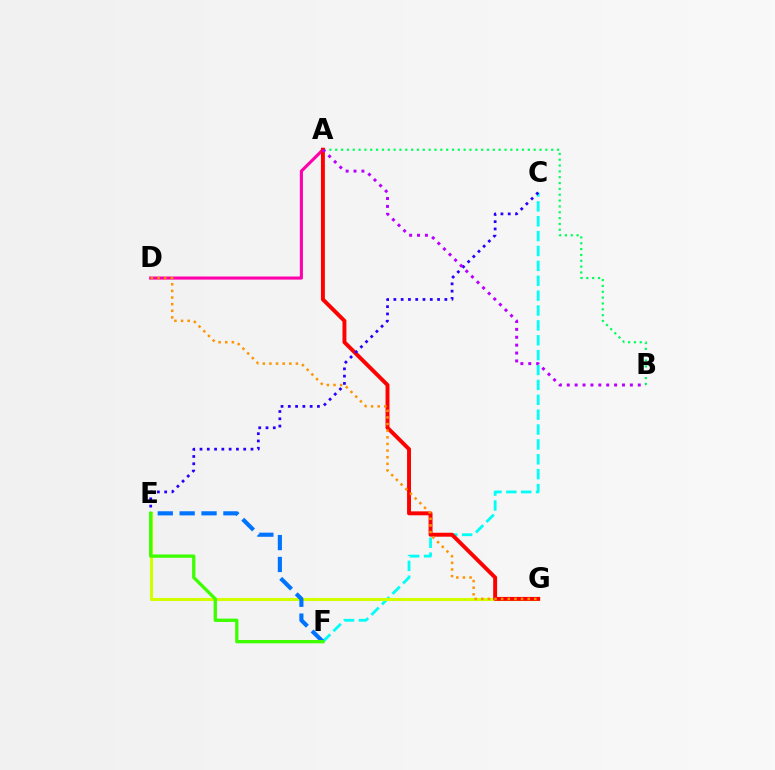{('C', 'F'): [{'color': '#00fff6', 'line_style': 'dashed', 'thickness': 2.02}], ('E', 'G'): [{'color': '#d1ff00', 'line_style': 'solid', 'thickness': 2.21}], ('A', 'B'): [{'color': '#00ff5c', 'line_style': 'dotted', 'thickness': 1.59}, {'color': '#b900ff', 'line_style': 'dotted', 'thickness': 2.14}], ('E', 'F'): [{'color': '#0074ff', 'line_style': 'dashed', 'thickness': 2.97}, {'color': '#3dff00', 'line_style': 'solid', 'thickness': 2.39}], ('A', 'D'): [{'color': '#ff00ac', 'line_style': 'solid', 'thickness': 2.23}], ('A', 'G'): [{'color': '#ff0000', 'line_style': 'solid', 'thickness': 2.82}], ('D', 'G'): [{'color': '#ff9400', 'line_style': 'dotted', 'thickness': 1.8}], ('C', 'E'): [{'color': '#2500ff', 'line_style': 'dotted', 'thickness': 1.98}]}